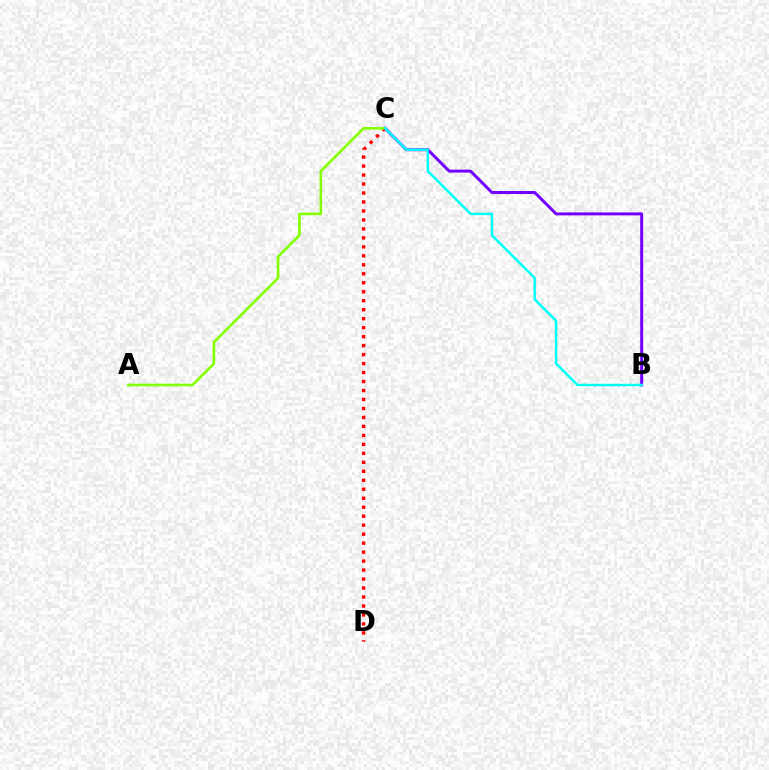{('B', 'C'): [{'color': '#7200ff', 'line_style': 'solid', 'thickness': 2.14}, {'color': '#00fff6', 'line_style': 'solid', 'thickness': 1.78}], ('C', 'D'): [{'color': '#ff0000', 'line_style': 'dotted', 'thickness': 2.44}], ('A', 'C'): [{'color': '#84ff00', 'line_style': 'solid', 'thickness': 1.88}]}